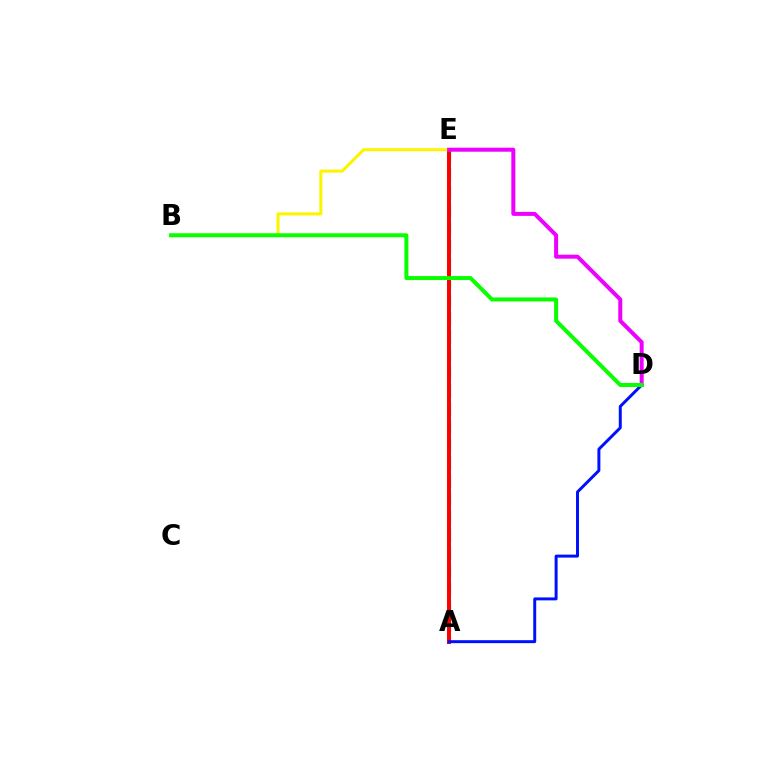{('A', 'E'): [{'color': '#00fff6', 'line_style': 'dashed', 'thickness': 2.45}, {'color': '#ff0000', 'line_style': 'solid', 'thickness': 2.87}], ('A', 'D'): [{'color': '#0010ff', 'line_style': 'solid', 'thickness': 2.13}], ('B', 'E'): [{'color': '#fcf500', 'line_style': 'solid', 'thickness': 2.19}], ('D', 'E'): [{'color': '#ee00ff', 'line_style': 'solid', 'thickness': 2.87}], ('B', 'D'): [{'color': '#08ff00', 'line_style': 'solid', 'thickness': 2.87}]}